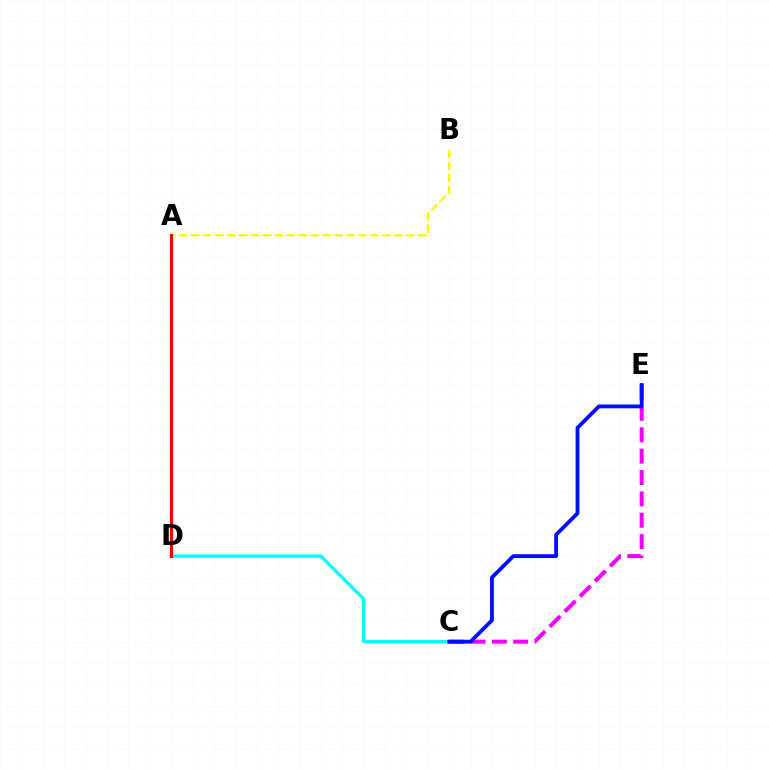{('C', 'D'): [{'color': '#00fff6', 'line_style': 'solid', 'thickness': 2.38}], ('C', 'E'): [{'color': '#ee00ff', 'line_style': 'dashed', 'thickness': 2.9}, {'color': '#0010ff', 'line_style': 'solid', 'thickness': 2.75}], ('A', 'D'): [{'color': '#08ff00', 'line_style': 'solid', 'thickness': 1.9}, {'color': '#ff0000', 'line_style': 'solid', 'thickness': 2.24}], ('A', 'B'): [{'color': '#fcf500', 'line_style': 'dashed', 'thickness': 1.62}]}